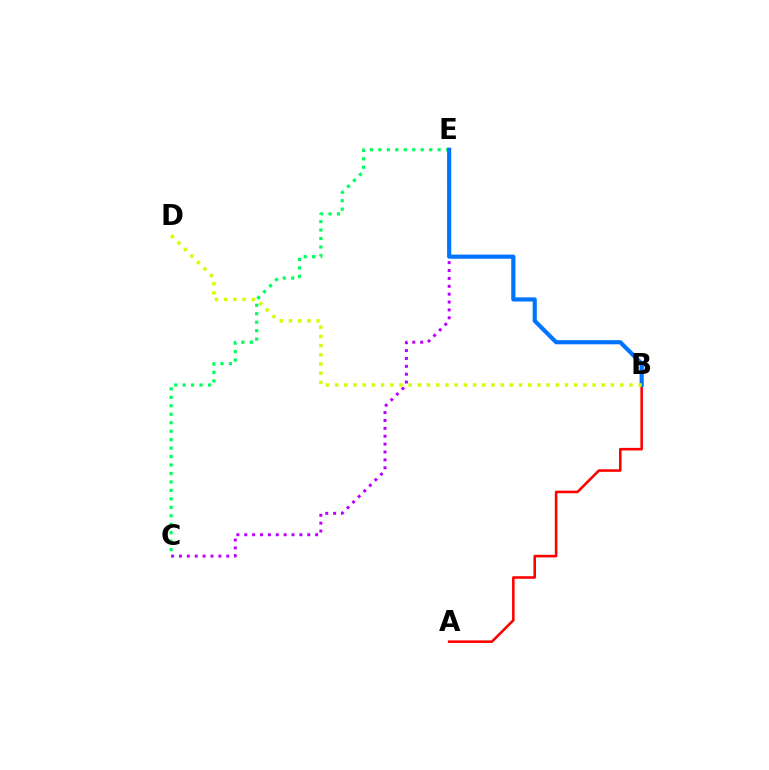{('A', 'B'): [{'color': '#ff0000', 'line_style': 'solid', 'thickness': 1.85}], ('C', 'E'): [{'color': '#00ff5c', 'line_style': 'dotted', 'thickness': 2.3}, {'color': '#b900ff', 'line_style': 'dotted', 'thickness': 2.14}], ('B', 'E'): [{'color': '#0074ff', 'line_style': 'solid', 'thickness': 2.99}], ('B', 'D'): [{'color': '#d1ff00', 'line_style': 'dotted', 'thickness': 2.5}]}